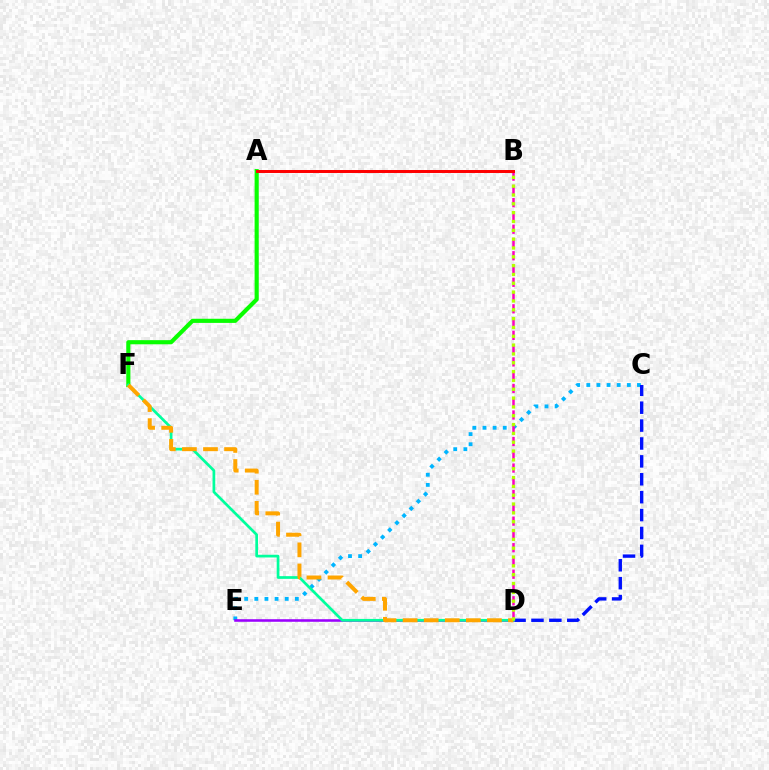{('C', 'E'): [{'color': '#00b5ff', 'line_style': 'dotted', 'thickness': 2.75}], ('C', 'D'): [{'color': '#0010ff', 'line_style': 'dashed', 'thickness': 2.43}], ('A', 'F'): [{'color': '#08ff00', 'line_style': 'solid', 'thickness': 2.98}], ('D', 'E'): [{'color': '#9b00ff', 'line_style': 'solid', 'thickness': 1.84}], ('D', 'F'): [{'color': '#00ff9d', 'line_style': 'solid', 'thickness': 1.95}, {'color': '#ffa500', 'line_style': 'dashed', 'thickness': 2.86}], ('B', 'D'): [{'color': '#ff00bd', 'line_style': 'dashed', 'thickness': 1.8}, {'color': '#b3ff00', 'line_style': 'dotted', 'thickness': 2.4}], ('A', 'B'): [{'color': '#ff0000', 'line_style': 'solid', 'thickness': 2.14}]}